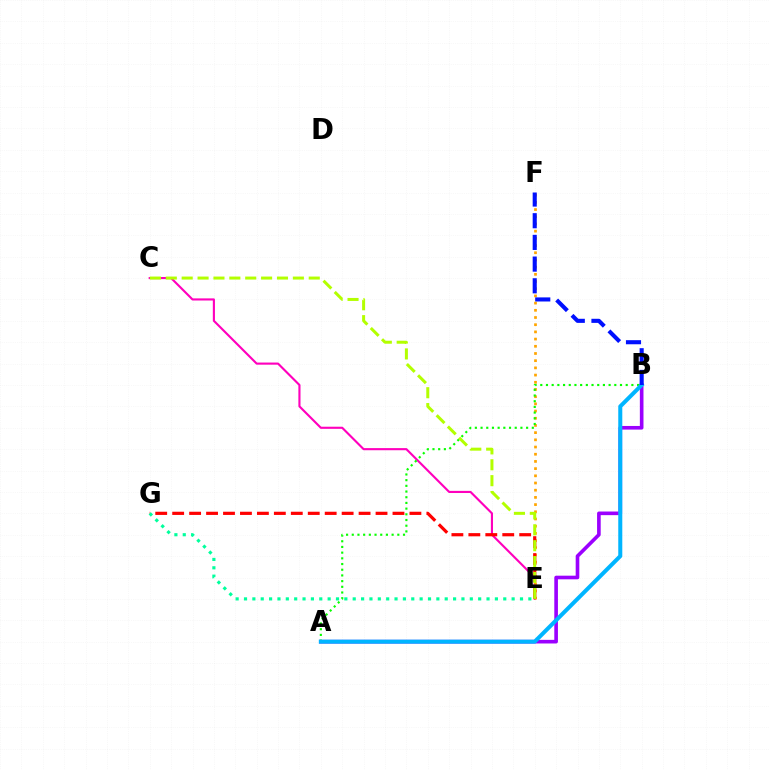{('A', 'B'): [{'color': '#9b00ff', 'line_style': 'solid', 'thickness': 2.61}, {'color': '#08ff00', 'line_style': 'dotted', 'thickness': 1.55}, {'color': '#00b5ff', 'line_style': 'solid', 'thickness': 2.9}], ('C', 'E'): [{'color': '#ff00bd', 'line_style': 'solid', 'thickness': 1.53}, {'color': '#b3ff00', 'line_style': 'dashed', 'thickness': 2.16}], ('E', 'F'): [{'color': '#ffa500', 'line_style': 'dotted', 'thickness': 1.96}], ('E', 'G'): [{'color': '#ff0000', 'line_style': 'dashed', 'thickness': 2.3}, {'color': '#00ff9d', 'line_style': 'dotted', 'thickness': 2.27}], ('B', 'F'): [{'color': '#0010ff', 'line_style': 'dashed', 'thickness': 2.95}]}